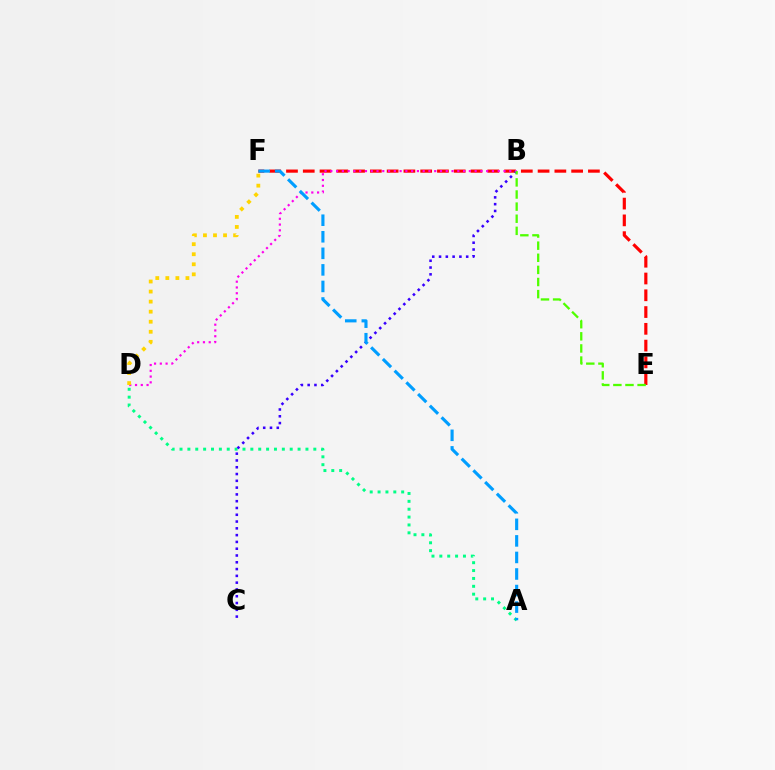{('E', 'F'): [{'color': '#ff0000', 'line_style': 'dashed', 'thickness': 2.28}], ('A', 'D'): [{'color': '#00ff86', 'line_style': 'dotted', 'thickness': 2.14}], ('B', 'C'): [{'color': '#3700ff', 'line_style': 'dotted', 'thickness': 1.84}], ('B', 'D'): [{'color': '#ff00ed', 'line_style': 'dotted', 'thickness': 1.57}], ('D', 'F'): [{'color': '#ffd500', 'line_style': 'dotted', 'thickness': 2.73}], ('B', 'E'): [{'color': '#4fff00', 'line_style': 'dashed', 'thickness': 1.65}], ('A', 'F'): [{'color': '#009eff', 'line_style': 'dashed', 'thickness': 2.25}]}